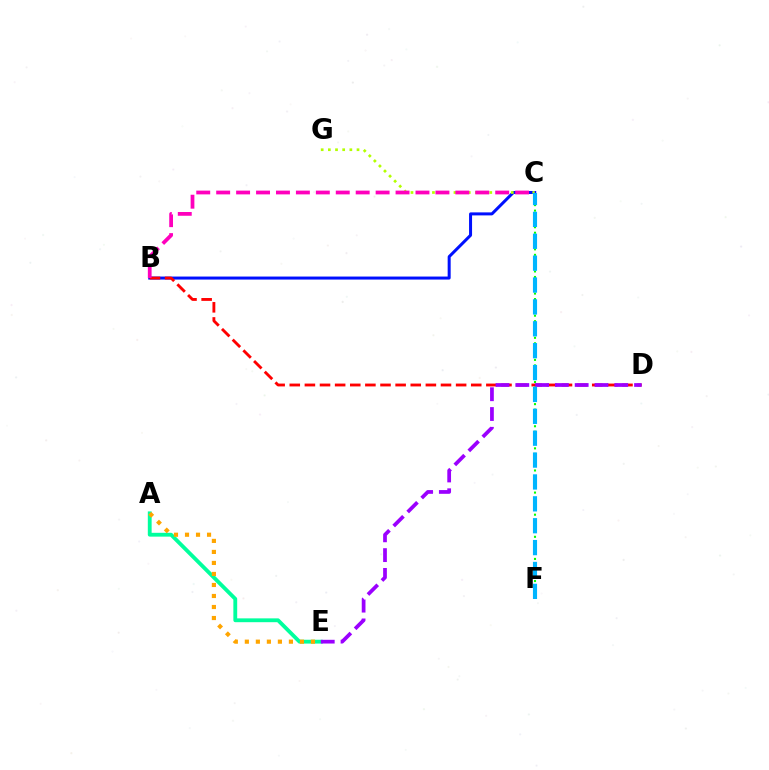{('B', 'C'): [{'color': '#0010ff', 'line_style': 'solid', 'thickness': 2.17}, {'color': '#ff00bd', 'line_style': 'dashed', 'thickness': 2.71}], ('C', 'G'): [{'color': '#b3ff00', 'line_style': 'dotted', 'thickness': 1.95}], ('A', 'E'): [{'color': '#00ff9d', 'line_style': 'solid', 'thickness': 2.76}, {'color': '#ffa500', 'line_style': 'dotted', 'thickness': 2.99}], ('B', 'D'): [{'color': '#ff0000', 'line_style': 'dashed', 'thickness': 2.05}], ('C', 'F'): [{'color': '#08ff00', 'line_style': 'dotted', 'thickness': 1.5}, {'color': '#00b5ff', 'line_style': 'dashed', 'thickness': 2.97}], ('D', 'E'): [{'color': '#9b00ff', 'line_style': 'dashed', 'thickness': 2.69}]}